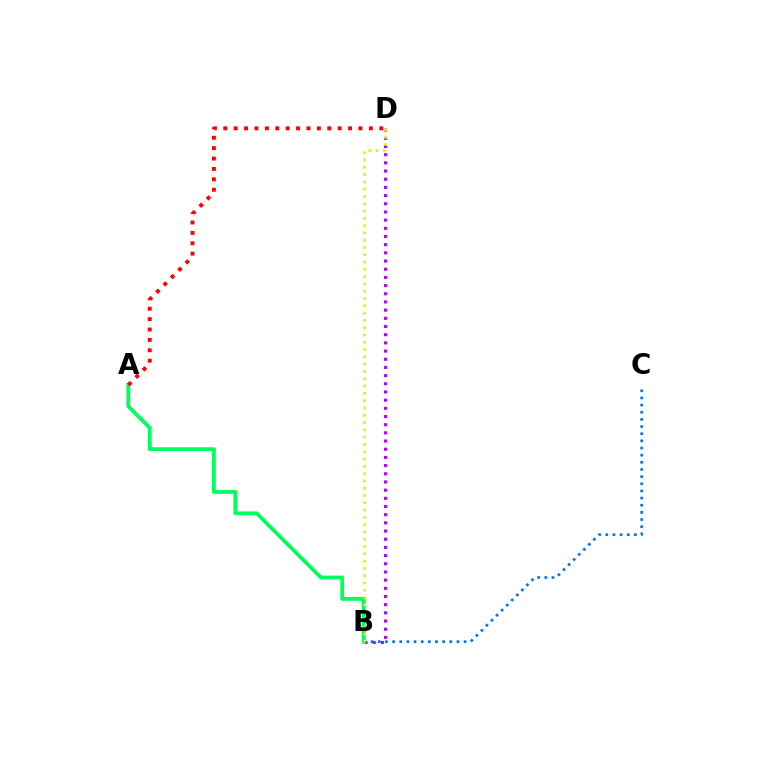{('B', 'D'): [{'color': '#b900ff', 'line_style': 'dotted', 'thickness': 2.22}, {'color': '#d1ff00', 'line_style': 'dotted', 'thickness': 1.98}], ('B', 'C'): [{'color': '#0074ff', 'line_style': 'dotted', 'thickness': 1.94}], ('A', 'B'): [{'color': '#00ff5c', 'line_style': 'solid', 'thickness': 2.73}], ('A', 'D'): [{'color': '#ff0000', 'line_style': 'dotted', 'thickness': 2.82}]}